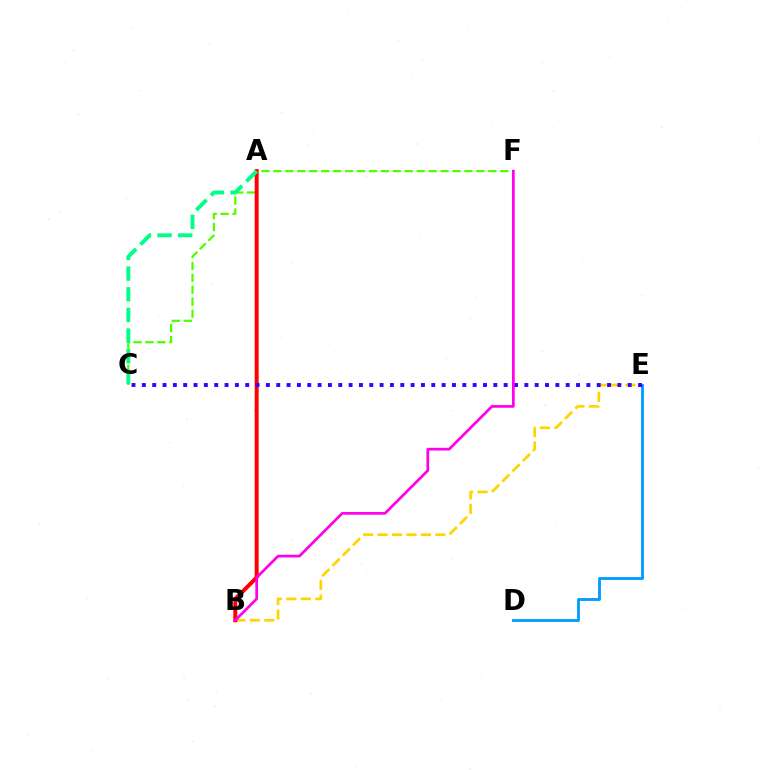{('C', 'F'): [{'color': '#4fff00', 'line_style': 'dashed', 'thickness': 1.62}], ('B', 'E'): [{'color': '#ffd500', 'line_style': 'dashed', 'thickness': 1.97}], ('D', 'E'): [{'color': '#009eff', 'line_style': 'solid', 'thickness': 2.07}], ('A', 'B'): [{'color': '#ff0000', 'line_style': 'solid', 'thickness': 2.87}], ('A', 'C'): [{'color': '#00ff86', 'line_style': 'dashed', 'thickness': 2.81}], ('C', 'E'): [{'color': '#3700ff', 'line_style': 'dotted', 'thickness': 2.81}], ('B', 'F'): [{'color': '#ff00ed', 'line_style': 'solid', 'thickness': 1.95}]}